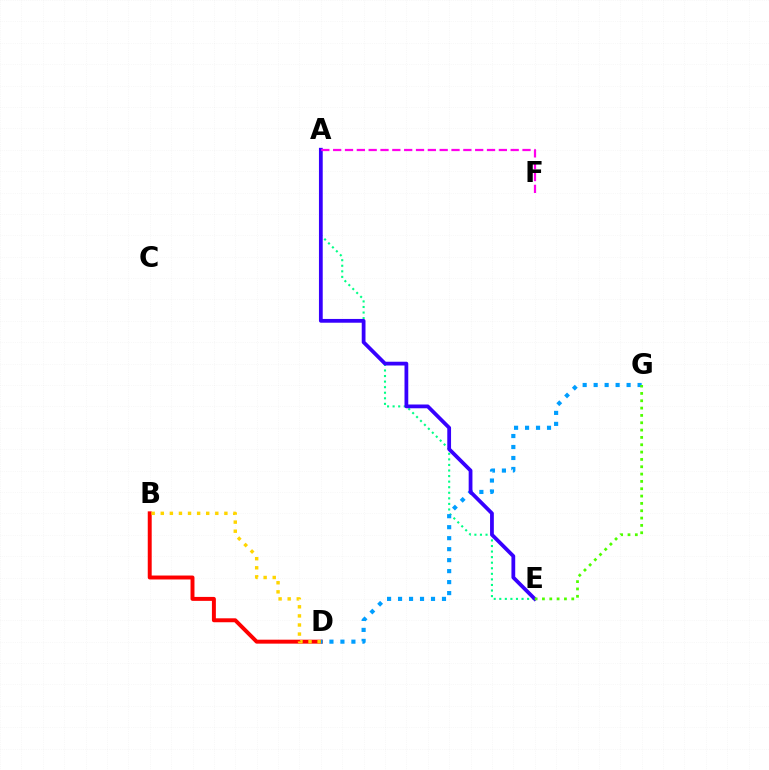{('B', 'D'): [{'color': '#ff0000', 'line_style': 'solid', 'thickness': 2.84}, {'color': '#ffd500', 'line_style': 'dotted', 'thickness': 2.47}], ('A', 'E'): [{'color': '#00ff86', 'line_style': 'dotted', 'thickness': 1.51}, {'color': '#3700ff', 'line_style': 'solid', 'thickness': 2.72}], ('D', 'G'): [{'color': '#009eff', 'line_style': 'dotted', 'thickness': 2.98}], ('E', 'G'): [{'color': '#4fff00', 'line_style': 'dotted', 'thickness': 1.99}], ('A', 'F'): [{'color': '#ff00ed', 'line_style': 'dashed', 'thickness': 1.61}]}